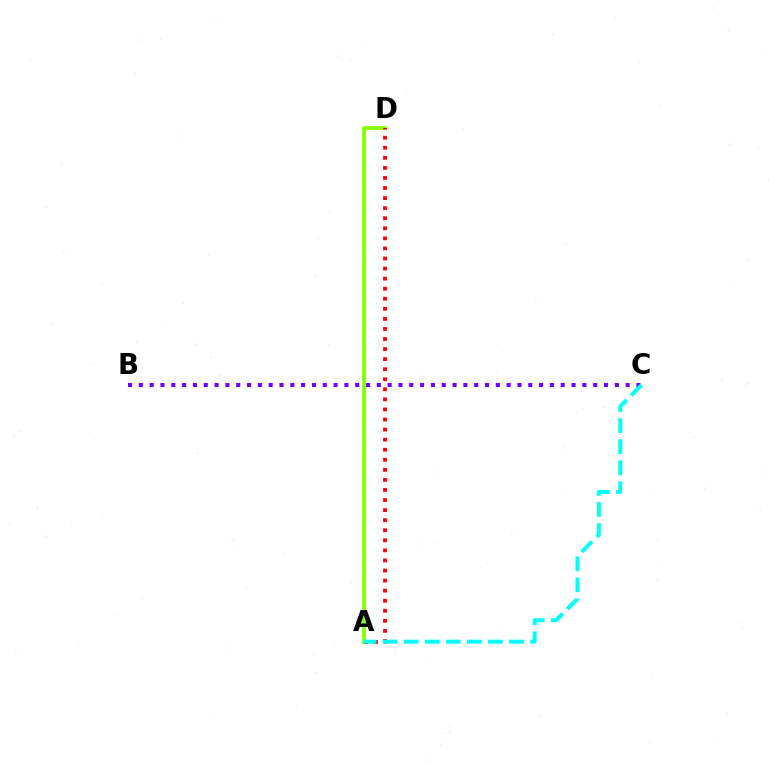{('B', 'C'): [{'color': '#7200ff', 'line_style': 'dotted', 'thickness': 2.94}], ('A', 'D'): [{'color': '#84ff00', 'line_style': 'solid', 'thickness': 2.71}, {'color': '#ff0000', 'line_style': 'dotted', 'thickness': 2.73}], ('A', 'C'): [{'color': '#00fff6', 'line_style': 'dashed', 'thickness': 2.86}]}